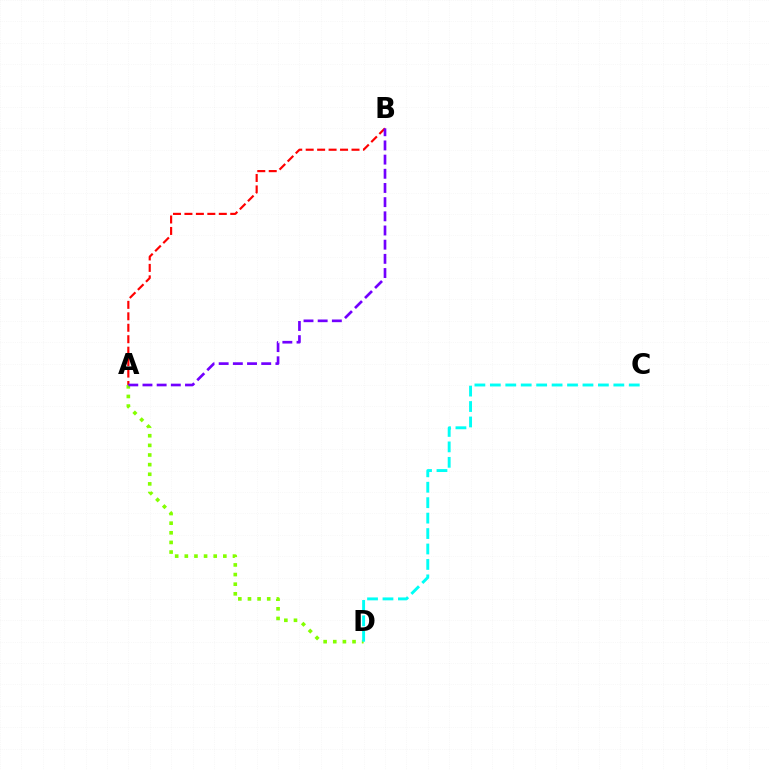{('A', 'D'): [{'color': '#84ff00', 'line_style': 'dotted', 'thickness': 2.62}], ('A', 'B'): [{'color': '#ff0000', 'line_style': 'dashed', 'thickness': 1.56}, {'color': '#7200ff', 'line_style': 'dashed', 'thickness': 1.93}], ('C', 'D'): [{'color': '#00fff6', 'line_style': 'dashed', 'thickness': 2.1}]}